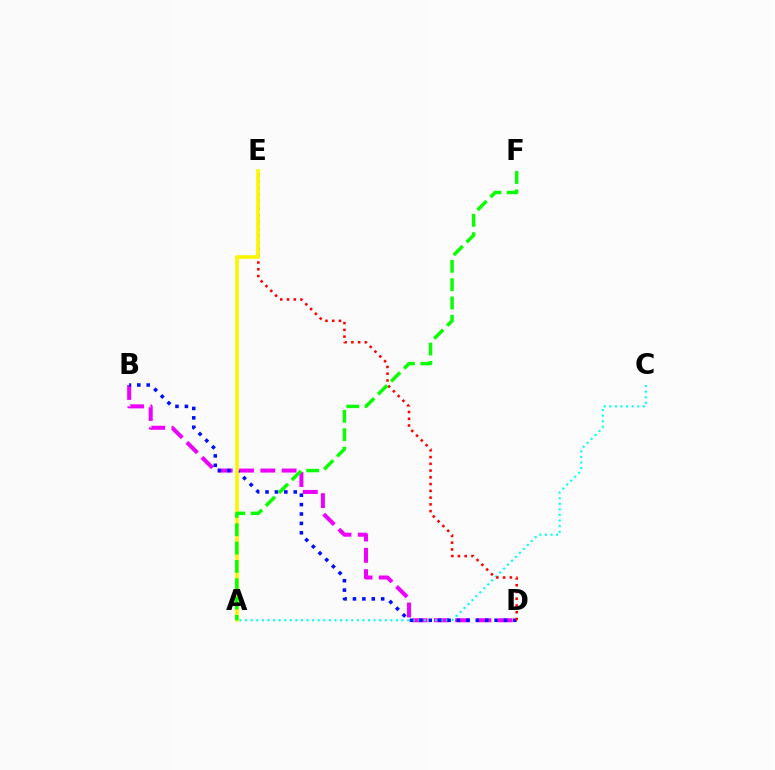{('B', 'D'): [{'color': '#ee00ff', 'line_style': 'dashed', 'thickness': 2.89}, {'color': '#0010ff', 'line_style': 'dotted', 'thickness': 2.55}], ('A', 'C'): [{'color': '#00fff6', 'line_style': 'dotted', 'thickness': 1.52}], ('D', 'E'): [{'color': '#ff0000', 'line_style': 'dotted', 'thickness': 1.84}], ('A', 'E'): [{'color': '#fcf500', 'line_style': 'solid', 'thickness': 2.6}], ('A', 'F'): [{'color': '#08ff00', 'line_style': 'dashed', 'thickness': 2.49}]}